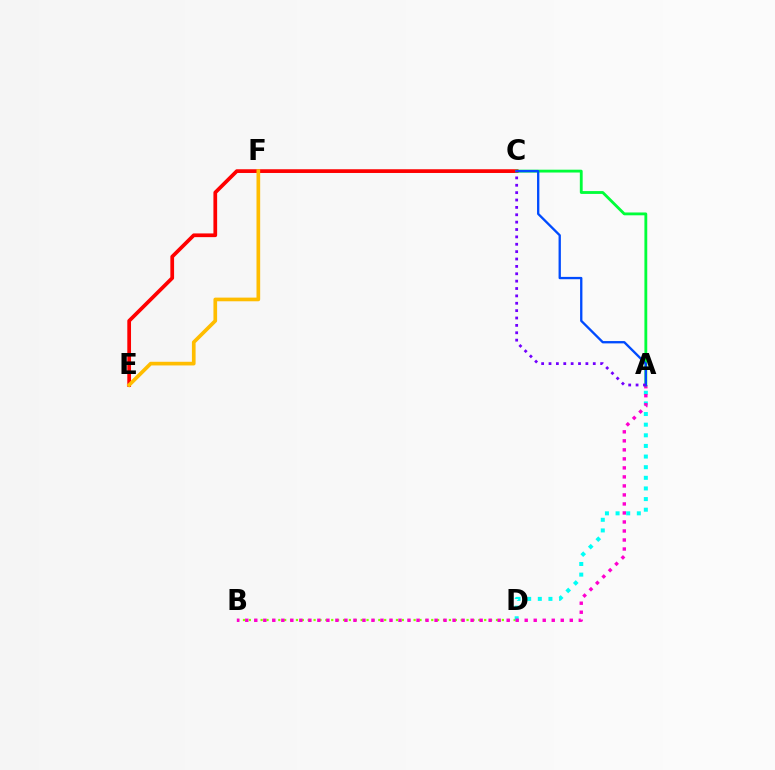{('B', 'D'): [{'color': '#84ff00', 'line_style': 'dotted', 'thickness': 1.6}], ('C', 'E'): [{'color': '#ff0000', 'line_style': 'solid', 'thickness': 2.68}], ('A', 'D'): [{'color': '#00fff6', 'line_style': 'dotted', 'thickness': 2.89}], ('A', 'B'): [{'color': '#ff00cf', 'line_style': 'dotted', 'thickness': 2.45}], ('A', 'C'): [{'color': '#00ff39', 'line_style': 'solid', 'thickness': 2.04}, {'color': '#004bff', 'line_style': 'solid', 'thickness': 1.68}, {'color': '#7200ff', 'line_style': 'dotted', 'thickness': 2.0}], ('E', 'F'): [{'color': '#ffbd00', 'line_style': 'solid', 'thickness': 2.65}]}